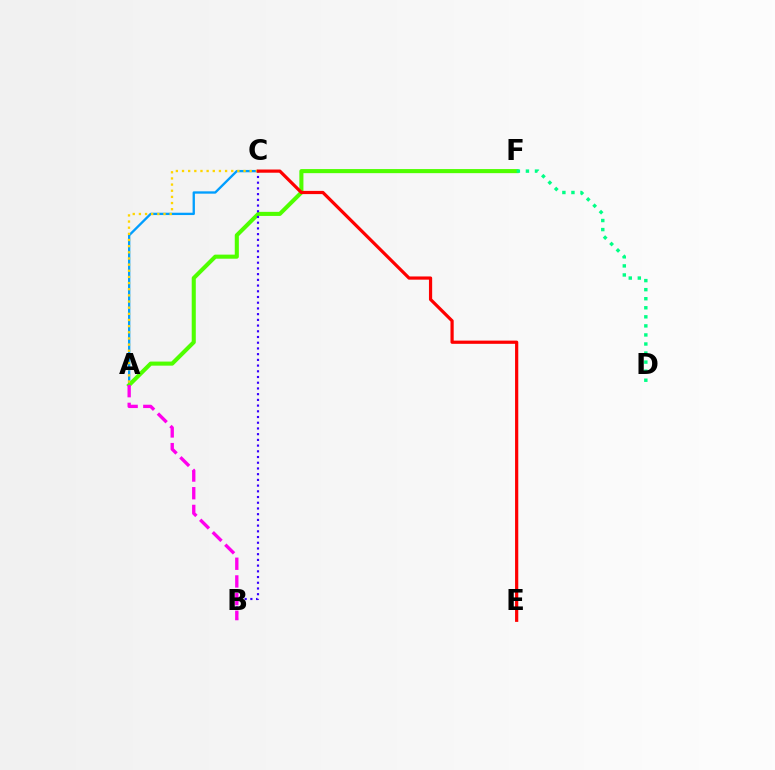{('A', 'C'): [{'color': '#009eff', 'line_style': 'solid', 'thickness': 1.68}, {'color': '#ffd500', 'line_style': 'dotted', 'thickness': 1.67}], ('A', 'F'): [{'color': '#4fff00', 'line_style': 'solid', 'thickness': 2.94}], ('D', 'F'): [{'color': '#00ff86', 'line_style': 'dotted', 'thickness': 2.46}], ('B', 'C'): [{'color': '#3700ff', 'line_style': 'dotted', 'thickness': 1.55}], ('C', 'E'): [{'color': '#ff0000', 'line_style': 'solid', 'thickness': 2.31}], ('A', 'B'): [{'color': '#ff00ed', 'line_style': 'dashed', 'thickness': 2.4}]}